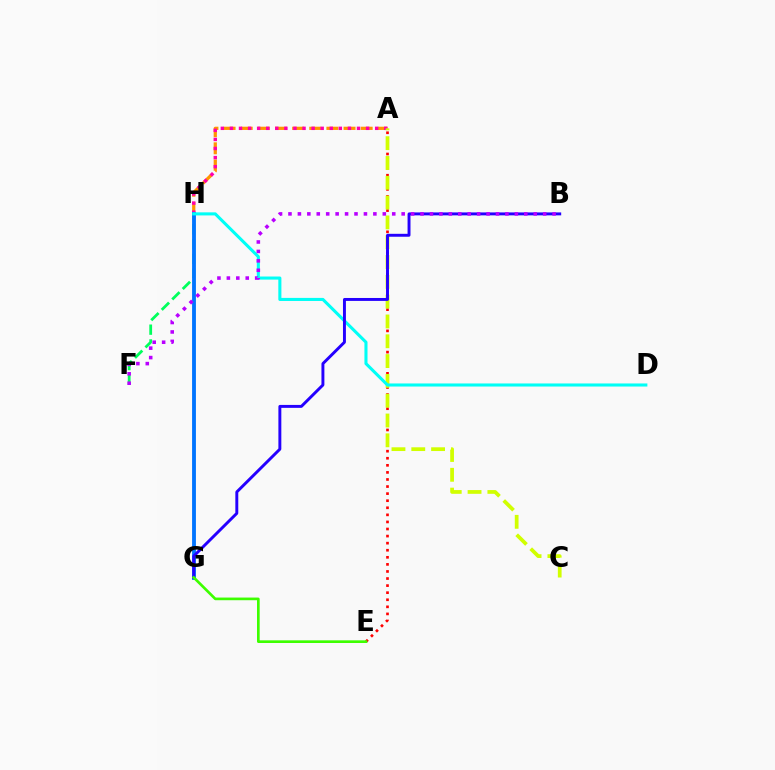{('A', 'E'): [{'color': '#ff0000', 'line_style': 'dotted', 'thickness': 1.92}], ('A', 'H'): [{'color': '#ff9400', 'line_style': 'dashed', 'thickness': 2.33}, {'color': '#ff00ac', 'line_style': 'dotted', 'thickness': 2.47}], ('A', 'C'): [{'color': '#d1ff00', 'line_style': 'dashed', 'thickness': 2.69}], ('F', 'H'): [{'color': '#00ff5c', 'line_style': 'dashed', 'thickness': 2.01}], ('G', 'H'): [{'color': '#0074ff', 'line_style': 'solid', 'thickness': 2.76}], ('D', 'H'): [{'color': '#00fff6', 'line_style': 'solid', 'thickness': 2.21}], ('B', 'G'): [{'color': '#2500ff', 'line_style': 'solid', 'thickness': 2.11}], ('E', 'G'): [{'color': '#3dff00', 'line_style': 'solid', 'thickness': 1.92}], ('B', 'F'): [{'color': '#b900ff', 'line_style': 'dotted', 'thickness': 2.56}]}